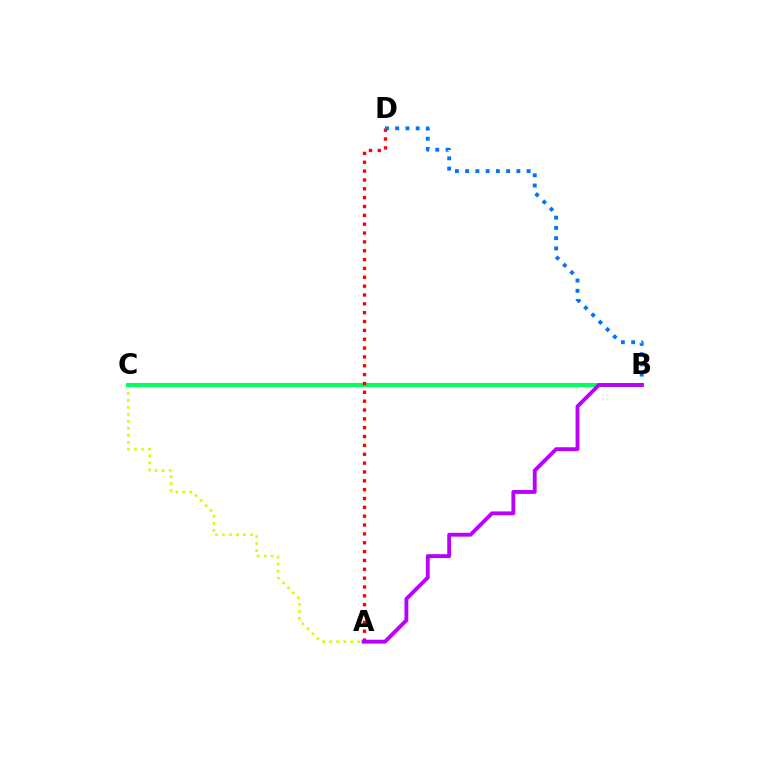{('A', 'C'): [{'color': '#d1ff00', 'line_style': 'dotted', 'thickness': 1.9}], ('B', 'C'): [{'color': '#00ff5c', 'line_style': 'solid', 'thickness': 2.92}], ('A', 'D'): [{'color': '#ff0000', 'line_style': 'dotted', 'thickness': 2.4}], ('B', 'D'): [{'color': '#0074ff', 'line_style': 'dotted', 'thickness': 2.78}], ('A', 'B'): [{'color': '#b900ff', 'line_style': 'solid', 'thickness': 2.78}]}